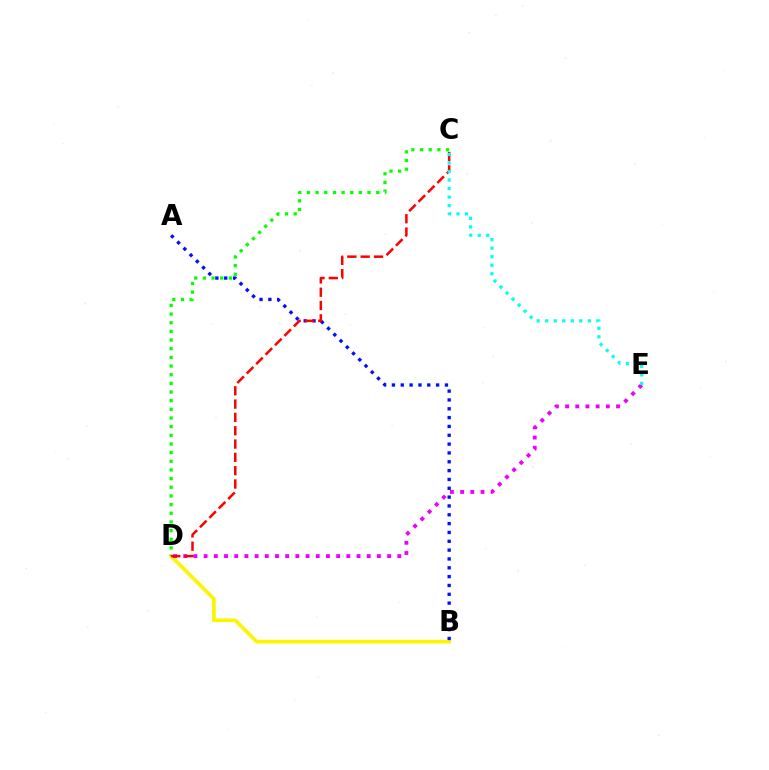{('B', 'D'): [{'color': '#fcf500', 'line_style': 'solid', 'thickness': 2.67}], ('D', 'E'): [{'color': '#ee00ff', 'line_style': 'dotted', 'thickness': 2.77}], ('C', 'D'): [{'color': '#08ff00', 'line_style': 'dotted', 'thickness': 2.35}, {'color': '#ff0000', 'line_style': 'dashed', 'thickness': 1.81}], ('A', 'B'): [{'color': '#0010ff', 'line_style': 'dotted', 'thickness': 2.4}], ('C', 'E'): [{'color': '#00fff6', 'line_style': 'dotted', 'thickness': 2.32}]}